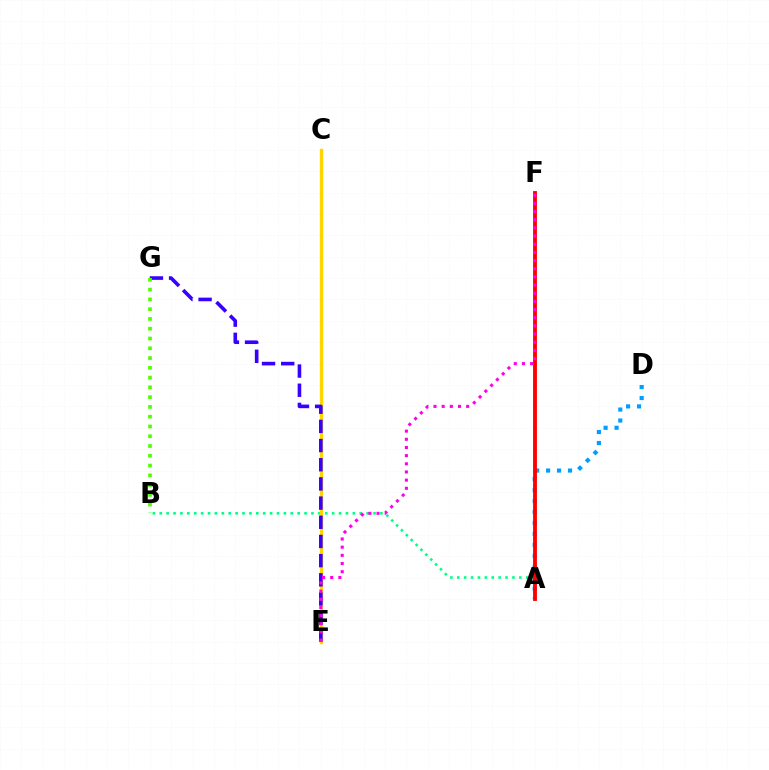{('A', 'D'): [{'color': '#009eff', 'line_style': 'dotted', 'thickness': 2.98}], ('A', 'B'): [{'color': '#00ff86', 'line_style': 'dotted', 'thickness': 1.87}], ('C', 'E'): [{'color': '#ffd500', 'line_style': 'solid', 'thickness': 2.41}], ('A', 'F'): [{'color': '#ff0000', 'line_style': 'solid', 'thickness': 2.76}], ('E', 'G'): [{'color': '#3700ff', 'line_style': 'dashed', 'thickness': 2.61}], ('B', 'G'): [{'color': '#4fff00', 'line_style': 'dotted', 'thickness': 2.66}], ('E', 'F'): [{'color': '#ff00ed', 'line_style': 'dotted', 'thickness': 2.22}]}